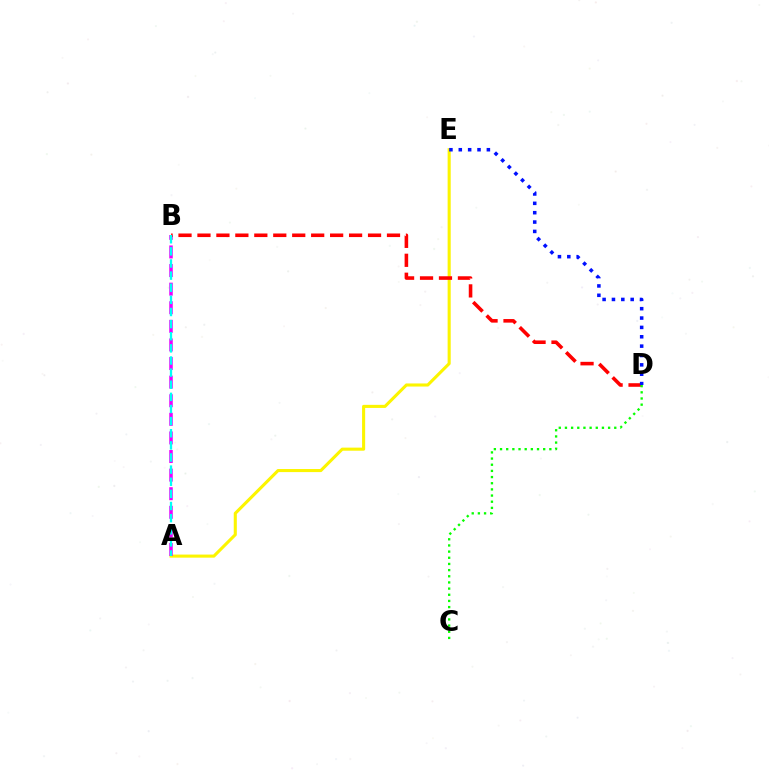{('A', 'E'): [{'color': '#fcf500', 'line_style': 'solid', 'thickness': 2.22}], ('A', 'B'): [{'color': '#ee00ff', 'line_style': 'dashed', 'thickness': 2.53}, {'color': '#00fff6', 'line_style': 'dashed', 'thickness': 1.65}], ('B', 'D'): [{'color': '#ff0000', 'line_style': 'dashed', 'thickness': 2.57}], ('D', 'E'): [{'color': '#0010ff', 'line_style': 'dotted', 'thickness': 2.54}], ('C', 'D'): [{'color': '#08ff00', 'line_style': 'dotted', 'thickness': 1.67}]}